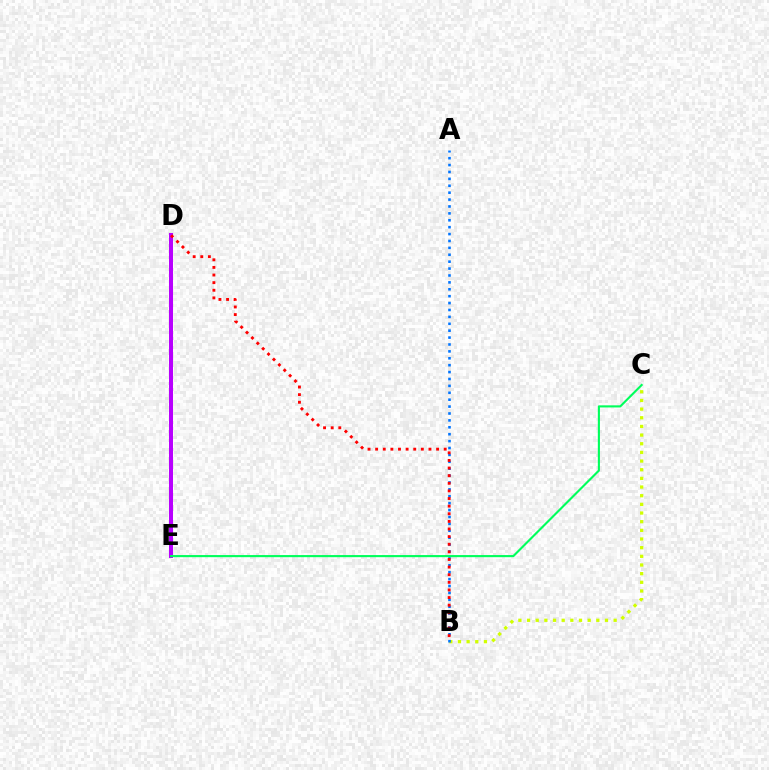{('D', 'E'): [{'color': '#b900ff', 'line_style': 'solid', 'thickness': 2.87}], ('B', 'C'): [{'color': '#d1ff00', 'line_style': 'dotted', 'thickness': 2.35}], ('A', 'B'): [{'color': '#0074ff', 'line_style': 'dotted', 'thickness': 1.87}], ('C', 'E'): [{'color': '#00ff5c', 'line_style': 'solid', 'thickness': 1.53}], ('B', 'D'): [{'color': '#ff0000', 'line_style': 'dotted', 'thickness': 2.07}]}